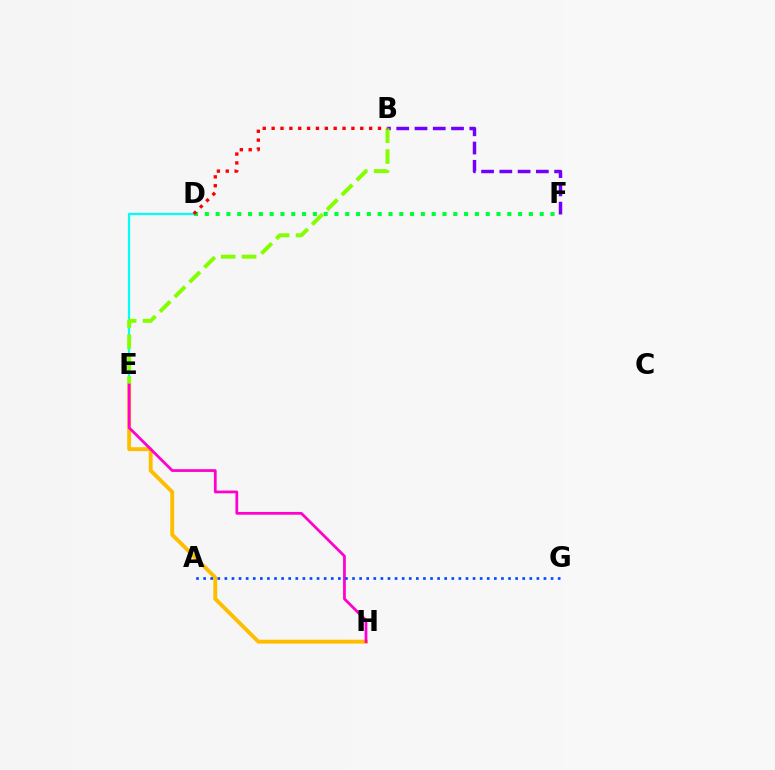{('D', 'F'): [{'color': '#00ff39', 'line_style': 'dotted', 'thickness': 2.93}], ('B', 'F'): [{'color': '#7200ff', 'line_style': 'dashed', 'thickness': 2.48}], ('D', 'E'): [{'color': '#00fff6', 'line_style': 'solid', 'thickness': 1.59}], ('E', 'H'): [{'color': '#ffbd00', 'line_style': 'solid', 'thickness': 2.81}, {'color': '#ff00cf', 'line_style': 'solid', 'thickness': 1.99}], ('B', 'E'): [{'color': '#84ff00', 'line_style': 'dashed', 'thickness': 2.84}], ('B', 'D'): [{'color': '#ff0000', 'line_style': 'dotted', 'thickness': 2.41}], ('A', 'G'): [{'color': '#004bff', 'line_style': 'dotted', 'thickness': 1.93}]}